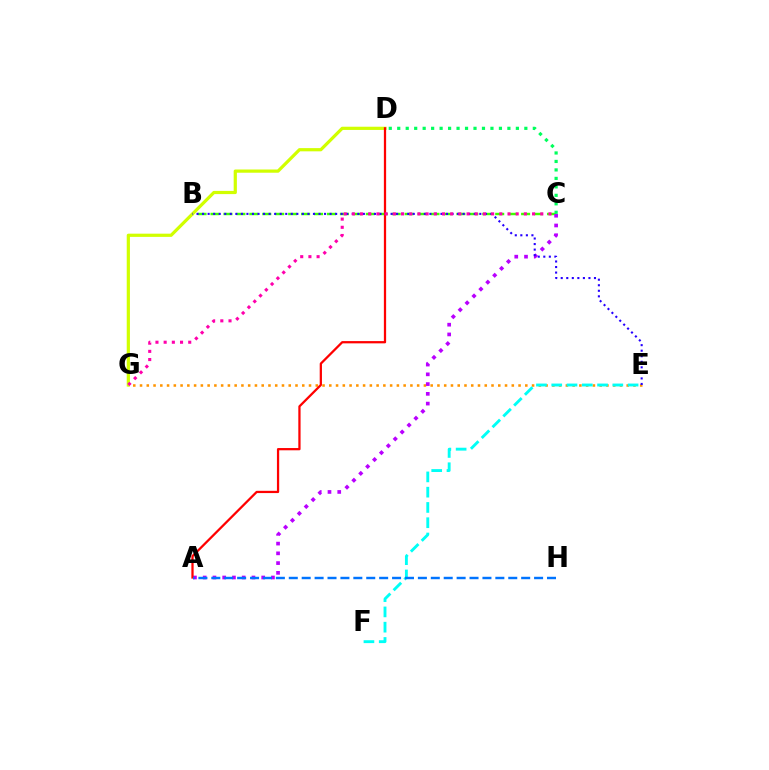{('E', 'G'): [{'color': '#ff9400', 'line_style': 'dotted', 'thickness': 1.84}], ('B', 'C'): [{'color': '#3dff00', 'line_style': 'dashed', 'thickness': 1.76}], ('A', 'C'): [{'color': '#b900ff', 'line_style': 'dotted', 'thickness': 2.65}], ('D', 'G'): [{'color': '#d1ff00', 'line_style': 'solid', 'thickness': 2.31}], ('E', 'F'): [{'color': '#00fff6', 'line_style': 'dashed', 'thickness': 2.07}], ('B', 'E'): [{'color': '#2500ff', 'line_style': 'dotted', 'thickness': 1.51}], ('C', 'D'): [{'color': '#00ff5c', 'line_style': 'dotted', 'thickness': 2.3}], ('A', 'D'): [{'color': '#ff0000', 'line_style': 'solid', 'thickness': 1.62}], ('A', 'H'): [{'color': '#0074ff', 'line_style': 'dashed', 'thickness': 1.75}], ('C', 'G'): [{'color': '#ff00ac', 'line_style': 'dotted', 'thickness': 2.23}]}